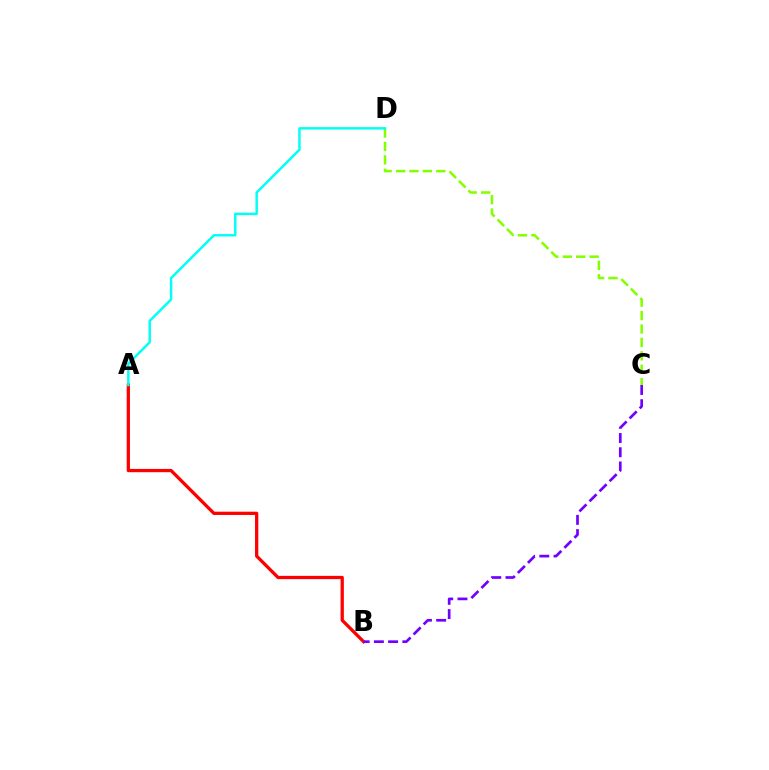{('A', 'B'): [{'color': '#ff0000', 'line_style': 'solid', 'thickness': 2.35}], ('C', 'D'): [{'color': '#84ff00', 'line_style': 'dashed', 'thickness': 1.82}], ('A', 'D'): [{'color': '#00fff6', 'line_style': 'solid', 'thickness': 1.77}], ('B', 'C'): [{'color': '#7200ff', 'line_style': 'dashed', 'thickness': 1.93}]}